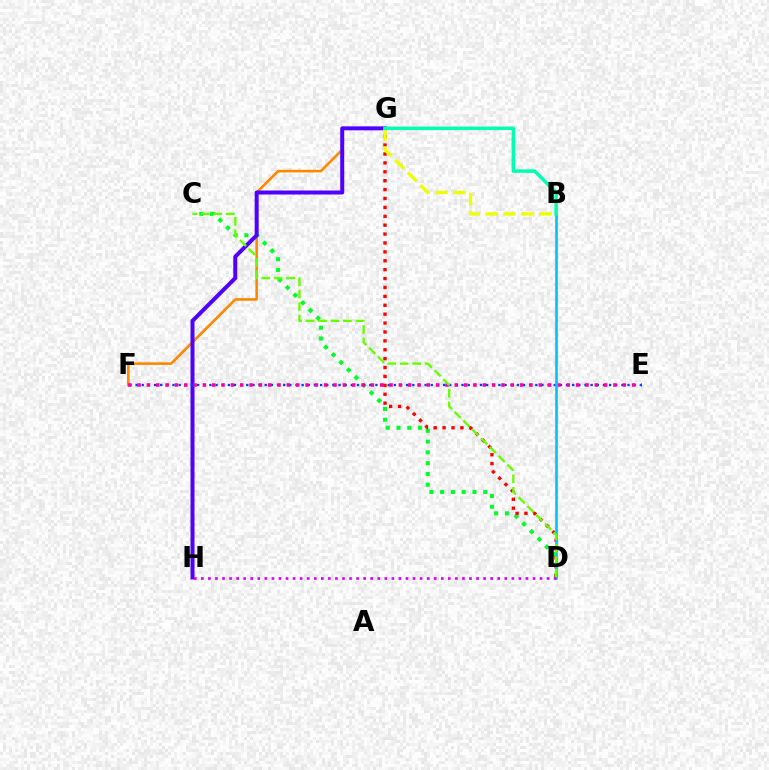{('C', 'D'): [{'color': '#00ff27', 'line_style': 'dotted', 'thickness': 2.93}, {'color': '#66ff00', 'line_style': 'dashed', 'thickness': 1.69}], ('F', 'G'): [{'color': '#ff8800', 'line_style': 'solid', 'thickness': 1.88}], ('G', 'H'): [{'color': '#4f00ff', 'line_style': 'solid', 'thickness': 2.88}], ('E', 'F'): [{'color': '#003fff', 'line_style': 'dotted', 'thickness': 1.67}, {'color': '#ff00a0', 'line_style': 'dotted', 'thickness': 2.53}], ('D', 'G'): [{'color': '#ff0000', 'line_style': 'dotted', 'thickness': 2.42}], ('B', 'G'): [{'color': '#eeff00', 'line_style': 'dashed', 'thickness': 2.43}, {'color': '#00ffaf', 'line_style': 'solid', 'thickness': 2.54}], ('B', 'D'): [{'color': '#00c7ff', 'line_style': 'solid', 'thickness': 1.96}], ('D', 'H'): [{'color': '#d600ff', 'line_style': 'dotted', 'thickness': 1.92}]}